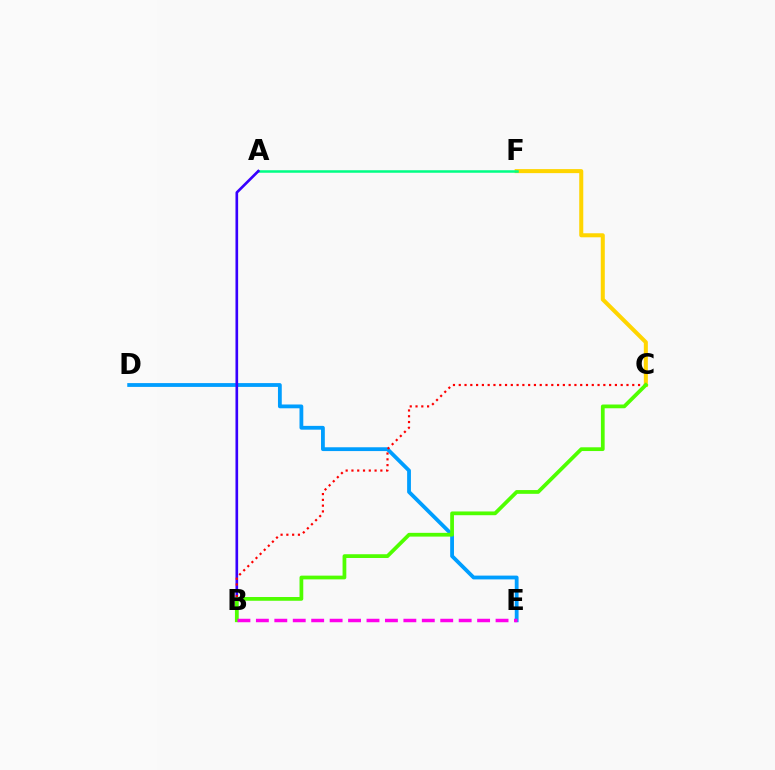{('C', 'F'): [{'color': '#ffd500', 'line_style': 'solid', 'thickness': 2.9}], ('D', 'E'): [{'color': '#009eff', 'line_style': 'solid', 'thickness': 2.74}], ('A', 'F'): [{'color': '#00ff86', 'line_style': 'solid', 'thickness': 1.81}], ('A', 'B'): [{'color': '#3700ff', 'line_style': 'solid', 'thickness': 1.91}], ('B', 'C'): [{'color': '#ff0000', 'line_style': 'dotted', 'thickness': 1.57}, {'color': '#4fff00', 'line_style': 'solid', 'thickness': 2.7}], ('B', 'E'): [{'color': '#ff00ed', 'line_style': 'dashed', 'thickness': 2.5}]}